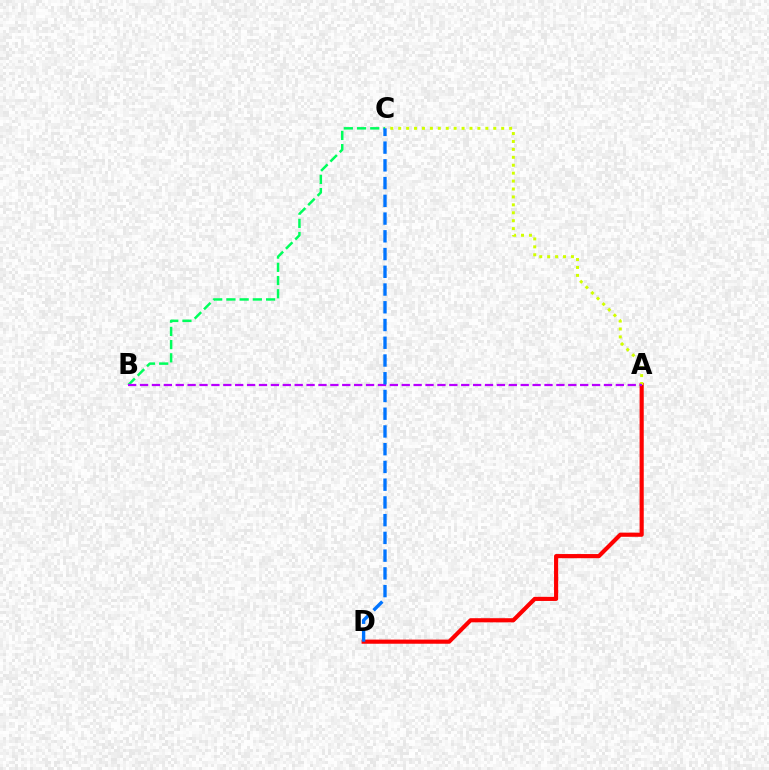{('A', 'D'): [{'color': '#ff0000', 'line_style': 'solid', 'thickness': 2.98}], ('A', 'C'): [{'color': '#d1ff00', 'line_style': 'dotted', 'thickness': 2.15}], ('B', 'C'): [{'color': '#00ff5c', 'line_style': 'dashed', 'thickness': 1.79}], ('A', 'B'): [{'color': '#b900ff', 'line_style': 'dashed', 'thickness': 1.62}], ('C', 'D'): [{'color': '#0074ff', 'line_style': 'dashed', 'thickness': 2.41}]}